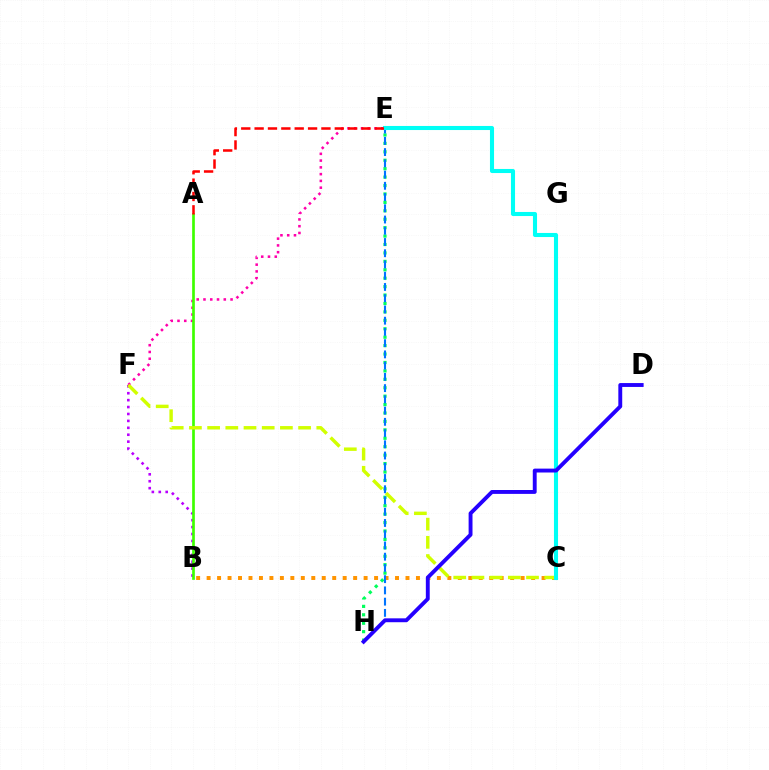{('E', 'H'): [{'color': '#00ff5c', 'line_style': 'dotted', 'thickness': 2.29}, {'color': '#0074ff', 'line_style': 'dashed', 'thickness': 1.53}], ('B', 'C'): [{'color': '#ff9400', 'line_style': 'dotted', 'thickness': 2.84}], ('E', 'F'): [{'color': '#ff00ac', 'line_style': 'dotted', 'thickness': 1.84}], ('B', 'F'): [{'color': '#b900ff', 'line_style': 'dotted', 'thickness': 1.88}], ('A', 'B'): [{'color': '#3dff00', 'line_style': 'solid', 'thickness': 1.93}], ('C', 'F'): [{'color': '#d1ff00', 'line_style': 'dashed', 'thickness': 2.47}], ('C', 'E'): [{'color': '#00fff6', 'line_style': 'solid', 'thickness': 2.93}], ('A', 'E'): [{'color': '#ff0000', 'line_style': 'dashed', 'thickness': 1.81}], ('D', 'H'): [{'color': '#2500ff', 'line_style': 'solid', 'thickness': 2.8}]}